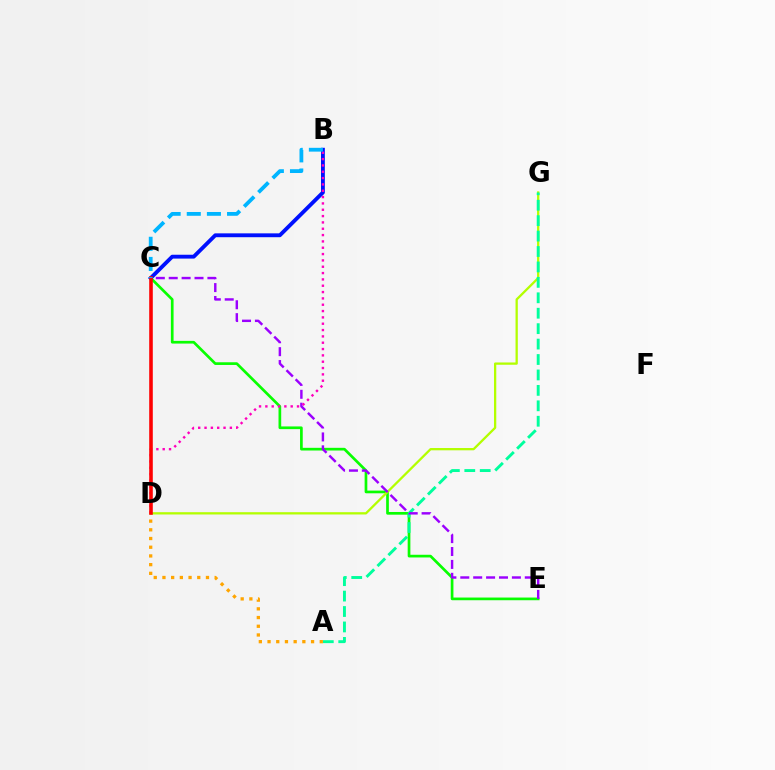{('C', 'E'): [{'color': '#08ff00', 'line_style': 'solid', 'thickness': 1.94}, {'color': '#9b00ff', 'line_style': 'dashed', 'thickness': 1.75}], ('B', 'C'): [{'color': '#0010ff', 'line_style': 'solid', 'thickness': 2.78}, {'color': '#00b5ff', 'line_style': 'dashed', 'thickness': 2.74}], ('D', 'G'): [{'color': '#b3ff00', 'line_style': 'solid', 'thickness': 1.65}], ('A', 'G'): [{'color': '#00ff9d', 'line_style': 'dashed', 'thickness': 2.1}], ('A', 'D'): [{'color': '#ffa500', 'line_style': 'dotted', 'thickness': 2.37}], ('B', 'D'): [{'color': '#ff00bd', 'line_style': 'dotted', 'thickness': 1.72}], ('C', 'D'): [{'color': '#ff0000', 'line_style': 'solid', 'thickness': 2.58}]}